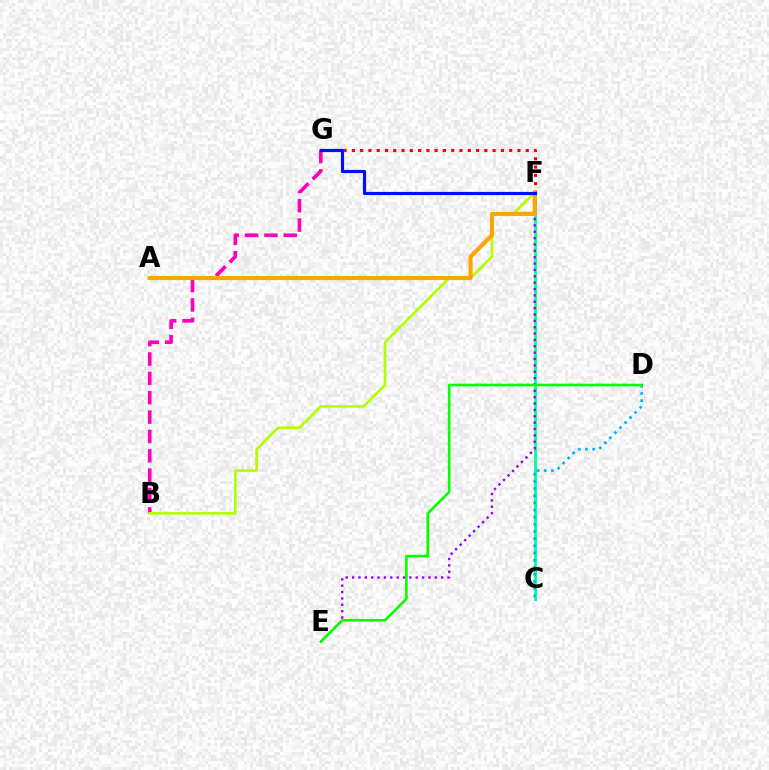{('C', 'F'): [{'color': '#00ff9d', 'line_style': 'solid', 'thickness': 2.07}], ('E', 'F'): [{'color': '#9b00ff', 'line_style': 'dotted', 'thickness': 1.73}], ('B', 'G'): [{'color': '#ff00bd', 'line_style': 'dashed', 'thickness': 2.63}], ('F', 'G'): [{'color': '#ff0000', 'line_style': 'dotted', 'thickness': 2.25}, {'color': '#0010ff', 'line_style': 'solid', 'thickness': 2.29}], ('C', 'D'): [{'color': '#00b5ff', 'line_style': 'dotted', 'thickness': 1.94}], ('B', 'F'): [{'color': '#b3ff00', 'line_style': 'solid', 'thickness': 1.92}], ('A', 'F'): [{'color': '#ffa500', 'line_style': 'solid', 'thickness': 2.95}], ('D', 'E'): [{'color': '#08ff00', 'line_style': 'solid', 'thickness': 1.9}]}